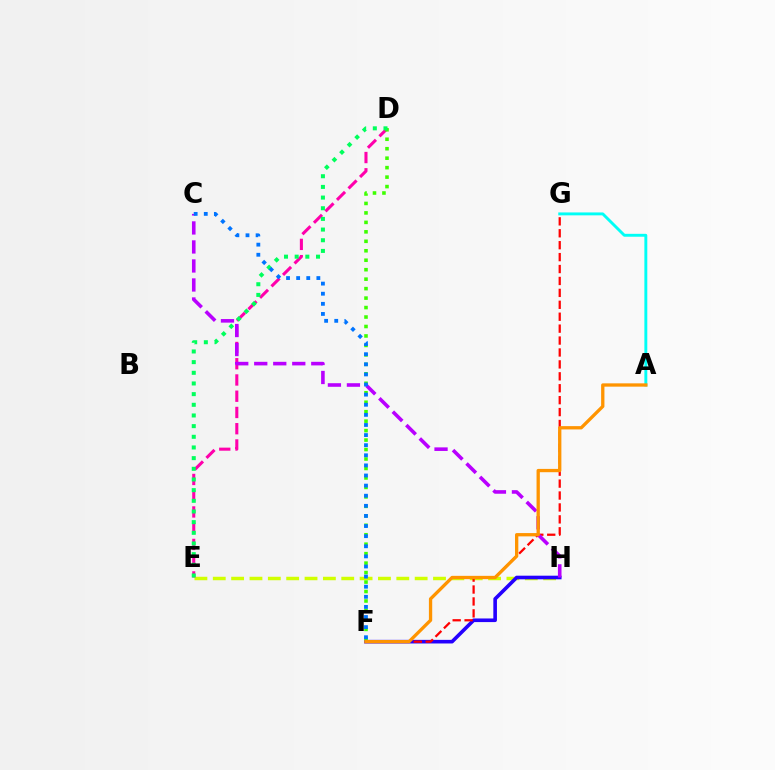{('A', 'G'): [{'color': '#00fff6', 'line_style': 'solid', 'thickness': 2.09}], ('E', 'H'): [{'color': '#d1ff00', 'line_style': 'dashed', 'thickness': 2.49}], ('D', 'E'): [{'color': '#ff00ac', 'line_style': 'dashed', 'thickness': 2.21}, {'color': '#00ff5c', 'line_style': 'dotted', 'thickness': 2.9}], ('F', 'H'): [{'color': '#2500ff', 'line_style': 'solid', 'thickness': 2.6}], ('F', 'G'): [{'color': '#ff0000', 'line_style': 'dashed', 'thickness': 1.62}], ('D', 'F'): [{'color': '#3dff00', 'line_style': 'dotted', 'thickness': 2.57}], ('C', 'H'): [{'color': '#b900ff', 'line_style': 'dashed', 'thickness': 2.58}], ('A', 'F'): [{'color': '#ff9400', 'line_style': 'solid', 'thickness': 2.38}], ('C', 'F'): [{'color': '#0074ff', 'line_style': 'dotted', 'thickness': 2.75}]}